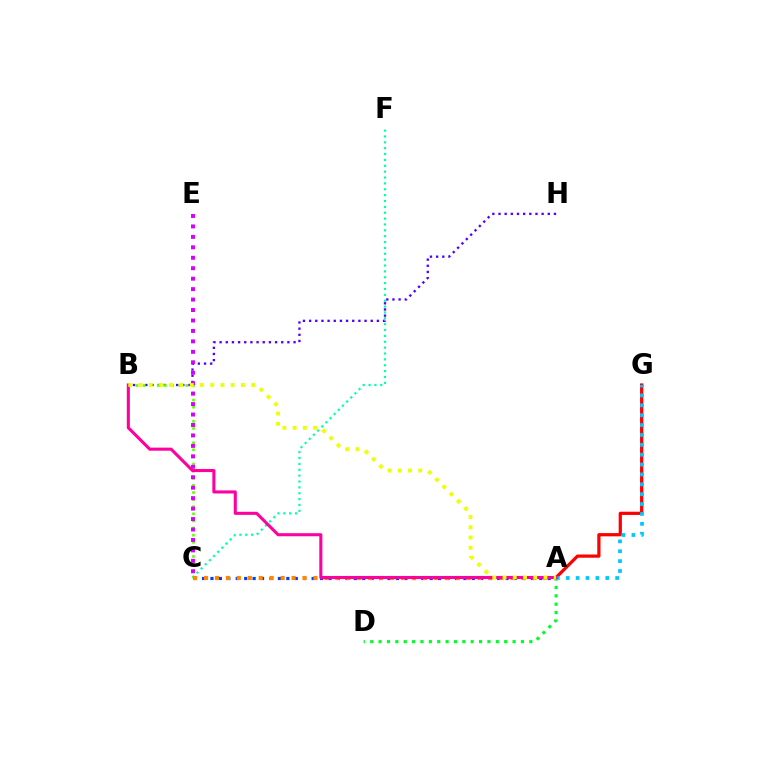{('C', 'F'): [{'color': '#00ffaf', 'line_style': 'dotted', 'thickness': 1.59}], ('A', 'G'): [{'color': '#ff0000', 'line_style': 'solid', 'thickness': 2.32}, {'color': '#00c7ff', 'line_style': 'dotted', 'thickness': 2.68}], ('B', 'H'): [{'color': '#4f00ff', 'line_style': 'dotted', 'thickness': 1.67}], ('B', 'C'): [{'color': '#66ff00', 'line_style': 'dotted', 'thickness': 1.93}], ('C', 'E'): [{'color': '#d600ff', 'line_style': 'dotted', 'thickness': 2.84}], ('A', 'C'): [{'color': '#003fff', 'line_style': 'dotted', 'thickness': 2.29}, {'color': '#ff8800', 'line_style': 'dotted', 'thickness': 2.97}], ('A', 'D'): [{'color': '#00ff27', 'line_style': 'dotted', 'thickness': 2.27}], ('A', 'B'): [{'color': '#ff00a0', 'line_style': 'solid', 'thickness': 2.21}, {'color': '#eeff00', 'line_style': 'dotted', 'thickness': 2.78}]}